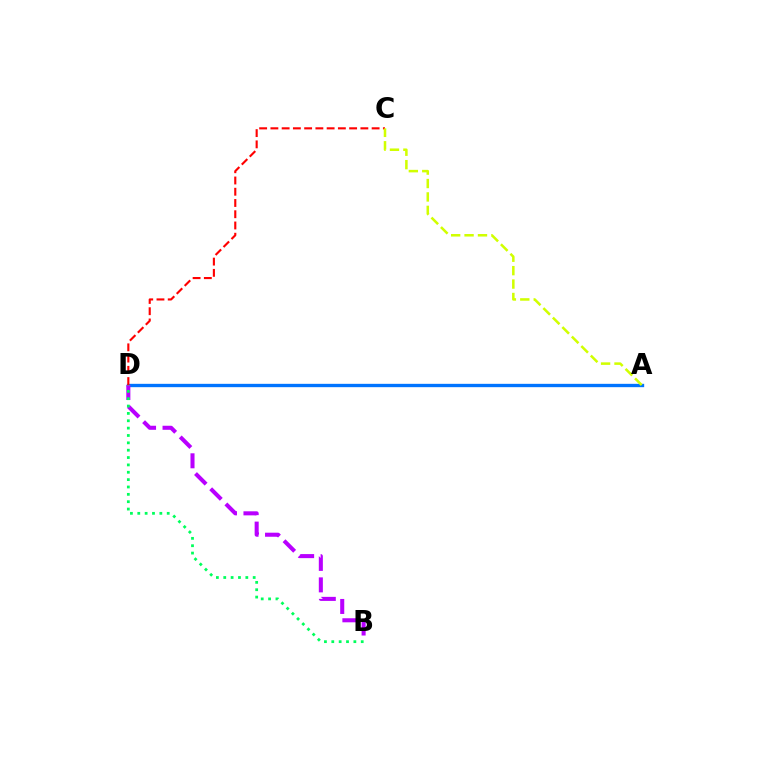{('A', 'D'): [{'color': '#0074ff', 'line_style': 'solid', 'thickness': 2.41}], ('C', 'D'): [{'color': '#ff0000', 'line_style': 'dashed', 'thickness': 1.53}], ('B', 'D'): [{'color': '#b900ff', 'line_style': 'dashed', 'thickness': 2.92}, {'color': '#00ff5c', 'line_style': 'dotted', 'thickness': 2.0}], ('A', 'C'): [{'color': '#d1ff00', 'line_style': 'dashed', 'thickness': 1.82}]}